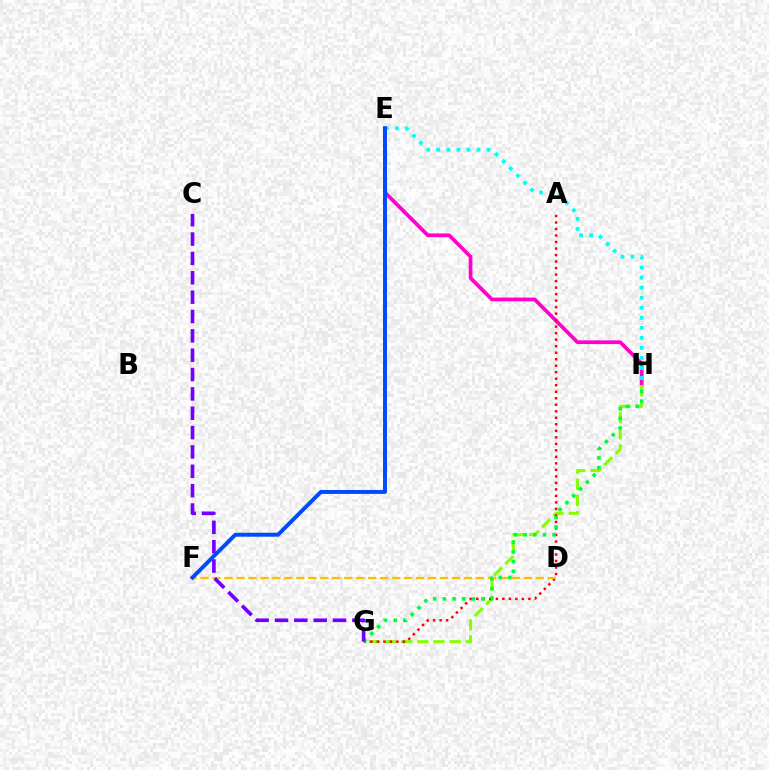{('E', 'H'): [{'color': '#ff00cf', 'line_style': 'solid', 'thickness': 2.68}, {'color': '#00fff6', 'line_style': 'dotted', 'thickness': 2.73}], ('G', 'H'): [{'color': '#84ff00', 'line_style': 'dashed', 'thickness': 2.19}, {'color': '#00ff39', 'line_style': 'dotted', 'thickness': 2.62}], ('A', 'G'): [{'color': '#ff0000', 'line_style': 'dotted', 'thickness': 1.77}], ('D', 'F'): [{'color': '#ffbd00', 'line_style': 'dashed', 'thickness': 1.63}], ('E', 'F'): [{'color': '#004bff', 'line_style': 'solid', 'thickness': 2.84}], ('C', 'G'): [{'color': '#7200ff', 'line_style': 'dashed', 'thickness': 2.63}]}